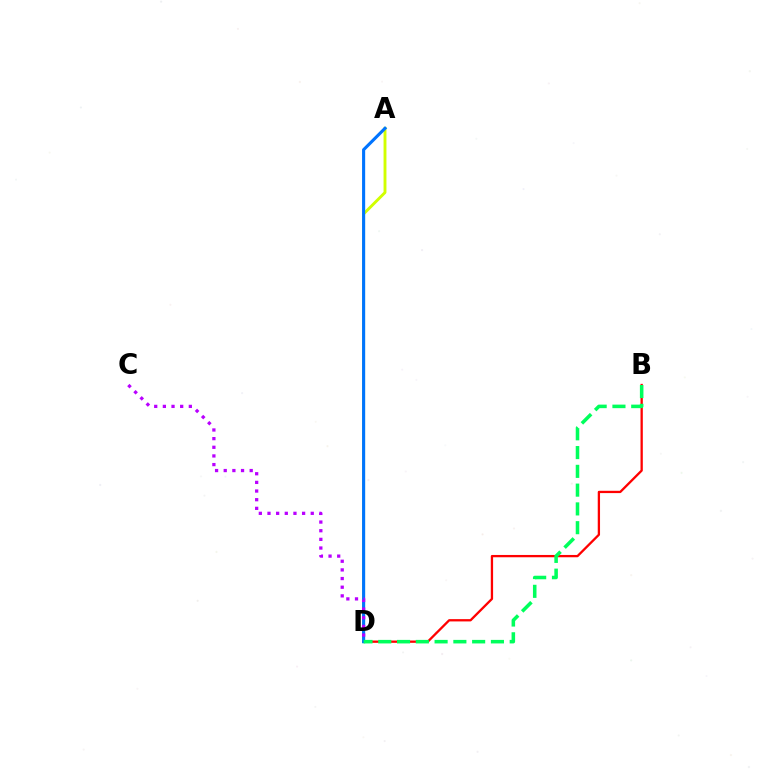{('A', 'D'): [{'color': '#d1ff00', 'line_style': 'solid', 'thickness': 2.08}, {'color': '#0074ff', 'line_style': 'solid', 'thickness': 2.23}], ('B', 'D'): [{'color': '#ff0000', 'line_style': 'solid', 'thickness': 1.66}, {'color': '#00ff5c', 'line_style': 'dashed', 'thickness': 2.55}], ('C', 'D'): [{'color': '#b900ff', 'line_style': 'dotted', 'thickness': 2.35}]}